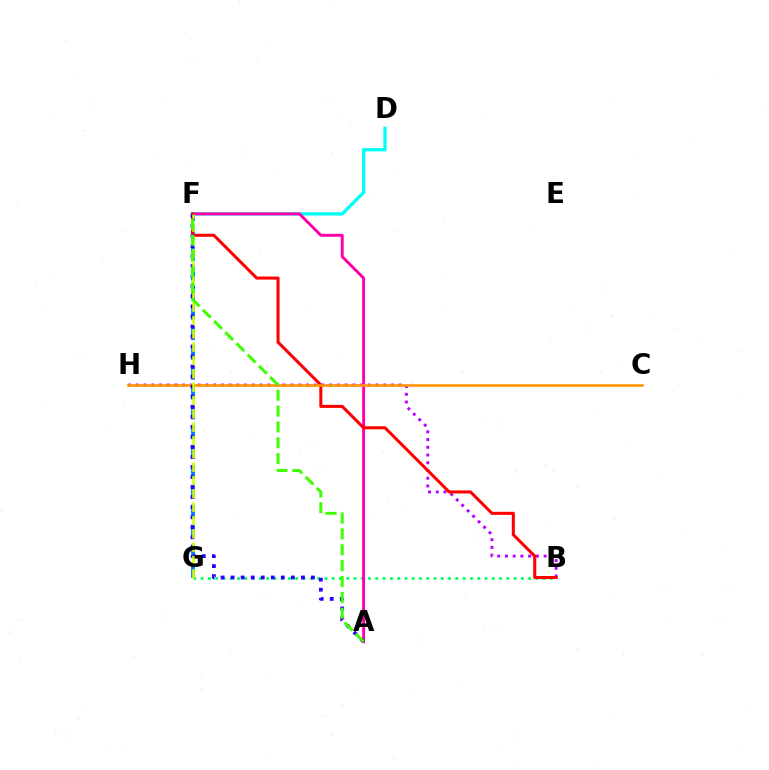{('F', 'G'): [{'color': '#0074ff', 'line_style': 'dashed', 'thickness': 2.69}, {'color': '#d1ff00', 'line_style': 'dashed', 'thickness': 1.81}], ('B', 'G'): [{'color': '#00ff5c', 'line_style': 'dotted', 'thickness': 1.98}], ('D', 'F'): [{'color': '#00fff6', 'line_style': 'solid', 'thickness': 2.38}], ('B', 'H'): [{'color': '#b900ff', 'line_style': 'dotted', 'thickness': 2.1}], ('A', 'F'): [{'color': '#ff00ac', 'line_style': 'solid', 'thickness': 2.12}, {'color': '#2500ff', 'line_style': 'dotted', 'thickness': 2.73}, {'color': '#3dff00', 'line_style': 'dashed', 'thickness': 2.16}], ('B', 'F'): [{'color': '#ff0000', 'line_style': 'solid', 'thickness': 2.19}], ('C', 'H'): [{'color': '#ff9400', 'line_style': 'solid', 'thickness': 1.88}]}